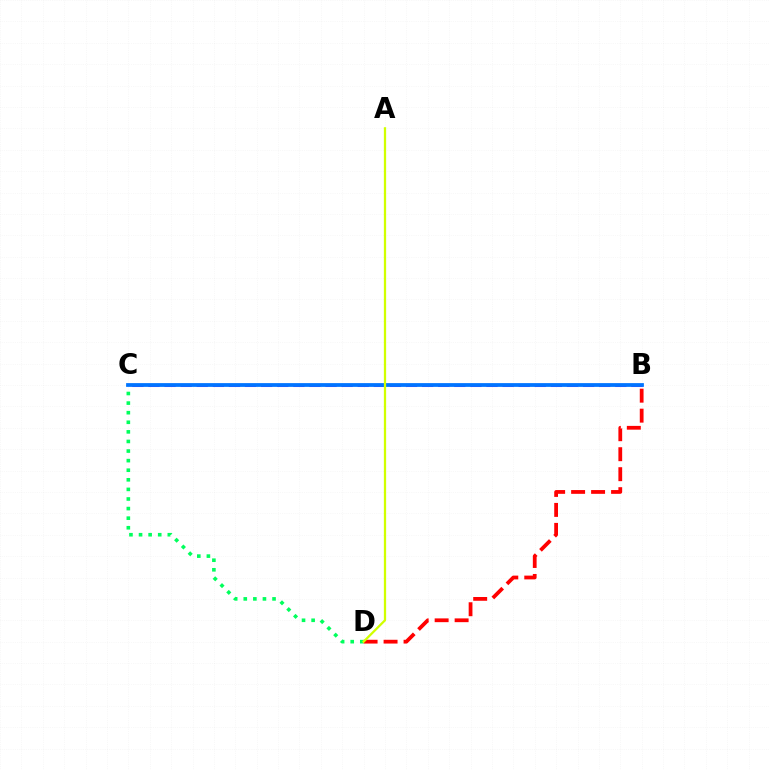{('B', 'C'): [{'color': '#b900ff', 'line_style': 'dashed', 'thickness': 2.19}, {'color': '#0074ff', 'line_style': 'solid', 'thickness': 2.71}], ('C', 'D'): [{'color': '#00ff5c', 'line_style': 'dotted', 'thickness': 2.61}], ('B', 'D'): [{'color': '#ff0000', 'line_style': 'dashed', 'thickness': 2.71}], ('A', 'D'): [{'color': '#d1ff00', 'line_style': 'solid', 'thickness': 1.63}]}